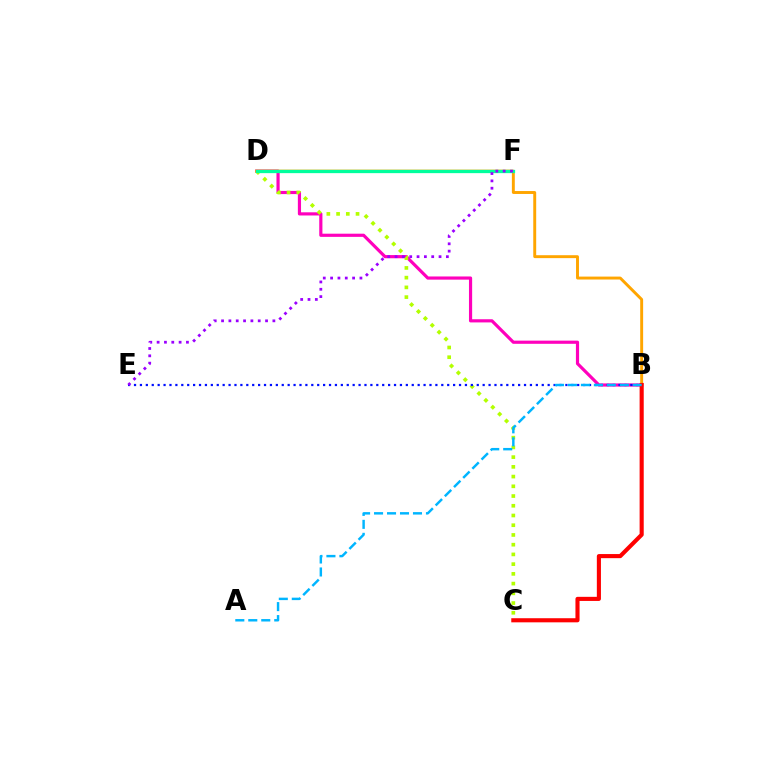{('D', 'F'): [{'color': '#08ff00', 'line_style': 'dashed', 'thickness': 2.0}, {'color': '#00ff9d', 'line_style': 'solid', 'thickness': 2.36}], ('B', 'D'): [{'color': '#ff00bd', 'line_style': 'solid', 'thickness': 2.28}, {'color': '#ffa500', 'line_style': 'solid', 'thickness': 2.11}], ('C', 'D'): [{'color': '#b3ff00', 'line_style': 'dotted', 'thickness': 2.64}], ('B', 'E'): [{'color': '#0010ff', 'line_style': 'dotted', 'thickness': 1.61}], ('B', 'C'): [{'color': '#ff0000', 'line_style': 'solid', 'thickness': 2.96}], ('E', 'F'): [{'color': '#9b00ff', 'line_style': 'dotted', 'thickness': 1.99}], ('A', 'B'): [{'color': '#00b5ff', 'line_style': 'dashed', 'thickness': 1.76}]}